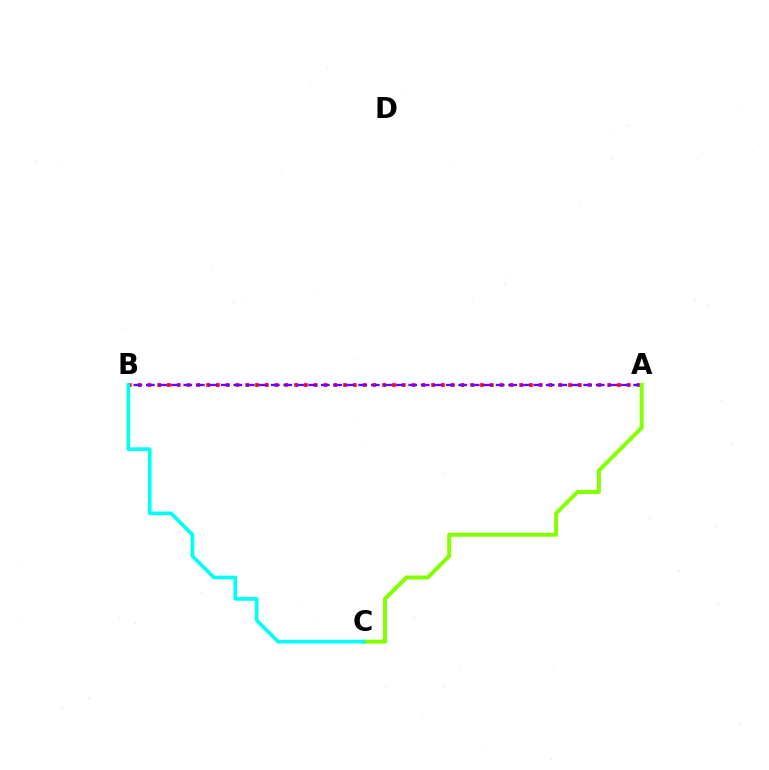{('A', 'B'): [{'color': '#ff0000', 'line_style': 'dotted', 'thickness': 2.66}, {'color': '#7200ff', 'line_style': 'dashed', 'thickness': 1.7}], ('A', 'C'): [{'color': '#84ff00', 'line_style': 'solid', 'thickness': 2.88}], ('B', 'C'): [{'color': '#00fff6', 'line_style': 'solid', 'thickness': 2.67}]}